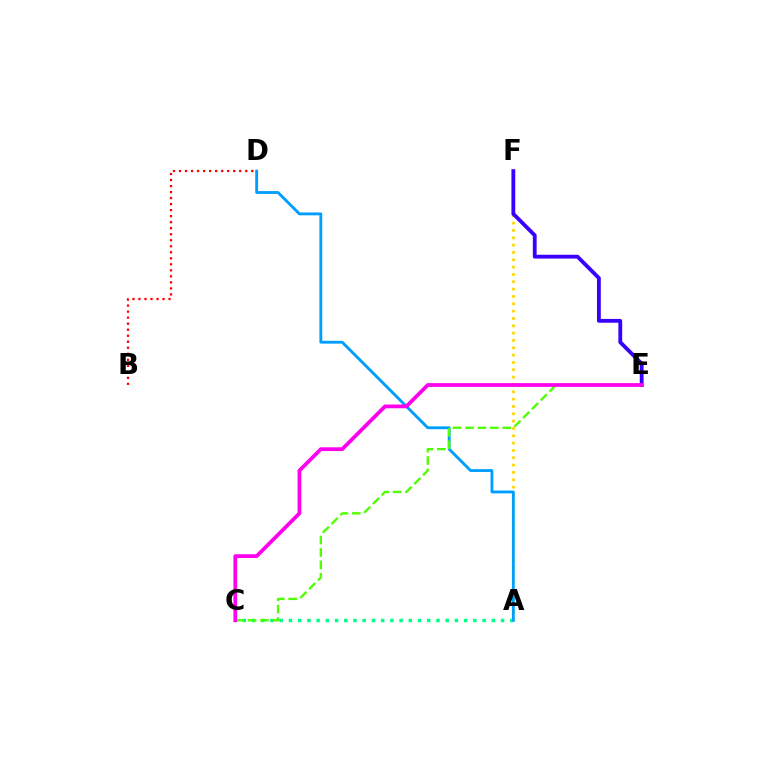{('A', 'F'): [{'color': '#ffd500', 'line_style': 'dotted', 'thickness': 1.99}], ('A', 'C'): [{'color': '#00ff86', 'line_style': 'dotted', 'thickness': 2.51}], ('E', 'F'): [{'color': '#3700ff', 'line_style': 'solid', 'thickness': 2.75}], ('A', 'D'): [{'color': '#009eff', 'line_style': 'solid', 'thickness': 2.05}], ('C', 'E'): [{'color': '#4fff00', 'line_style': 'dashed', 'thickness': 1.69}, {'color': '#ff00ed', 'line_style': 'solid', 'thickness': 2.7}], ('B', 'D'): [{'color': '#ff0000', 'line_style': 'dotted', 'thickness': 1.64}]}